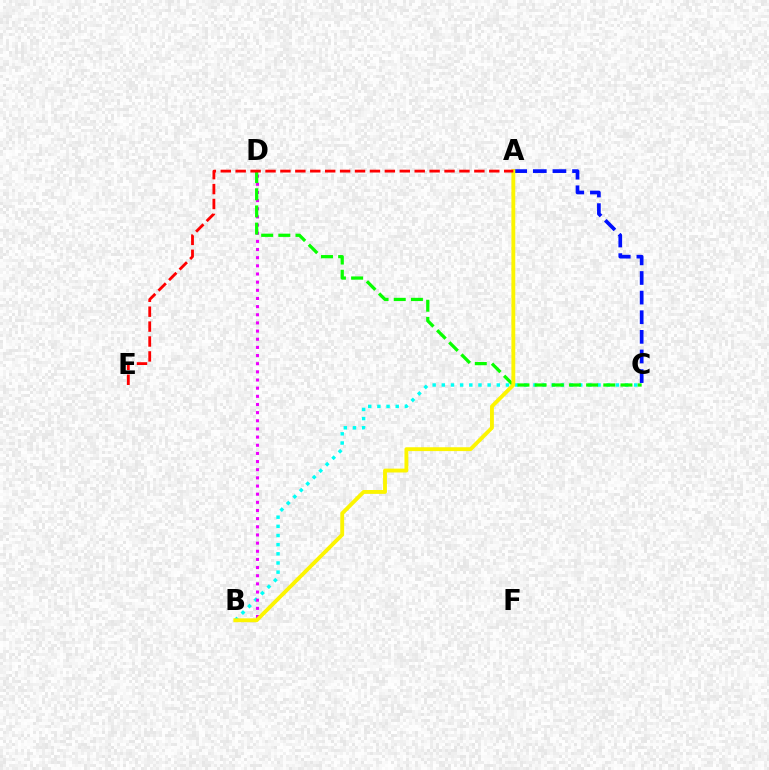{('A', 'C'): [{'color': '#0010ff', 'line_style': 'dashed', 'thickness': 2.67}], ('B', 'C'): [{'color': '#00fff6', 'line_style': 'dotted', 'thickness': 2.49}], ('B', 'D'): [{'color': '#ee00ff', 'line_style': 'dotted', 'thickness': 2.22}], ('C', 'D'): [{'color': '#08ff00', 'line_style': 'dashed', 'thickness': 2.33}], ('A', 'B'): [{'color': '#fcf500', 'line_style': 'solid', 'thickness': 2.78}], ('A', 'E'): [{'color': '#ff0000', 'line_style': 'dashed', 'thickness': 2.03}]}